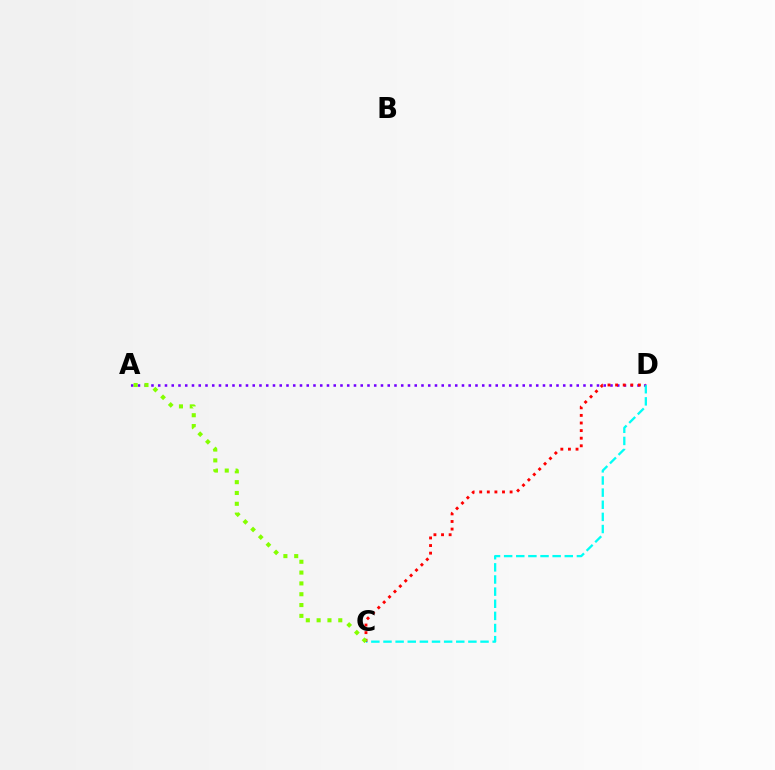{('A', 'D'): [{'color': '#7200ff', 'line_style': 'dotted', 'thickness': 1.83}], ('C', 'D'): [{'color': '#00fff6', 'line_style': 'dashed', 'thickness': 1.65}, {'color': '#ff0000', 'line_style': 'dotted', 'thickness': 2.06}], ('A', 'C'): [{'color': '#84ff00', 'line_style': 'dotted', 'thickness': 2.94}]}